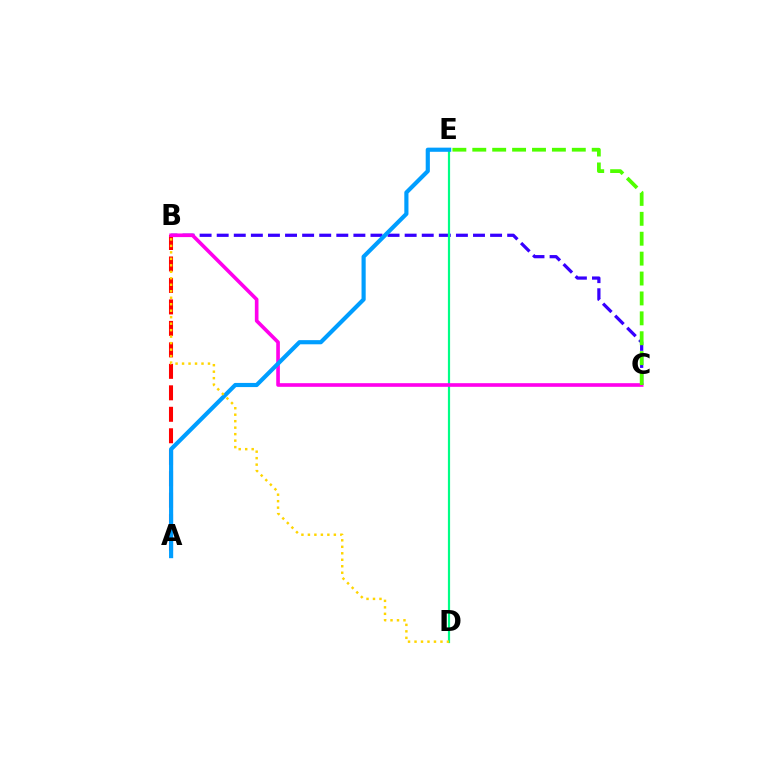{('A', 'B'): [{'color': '#ff0000', 'line_style': 'dashed', 'thickness': 2.92}], ('B', 'C'): [{'color': '#3700ff', 'line_style': 'dashed', 'thickness': 2.32}, {'color': '#ff00ed', 'line_style': 'solid', 'thickness': 2.62}], ('D', 'E'): [{'color': '#00ff86', 'line_style': 'solid', 'thickness': 1.58}], ('A', 'E'): [{'color': '#009eff', 'line_style': 'solid', 'thickness': 2.99}], ('B', 'D'): [{'color': '#ffd500', 'line_style': 'dotted', 'thickness': 1.76}], ('C', 'E'): [{'color': '#4fff00', 'line_style': 'dashed', 'thickness': 2.7}]}